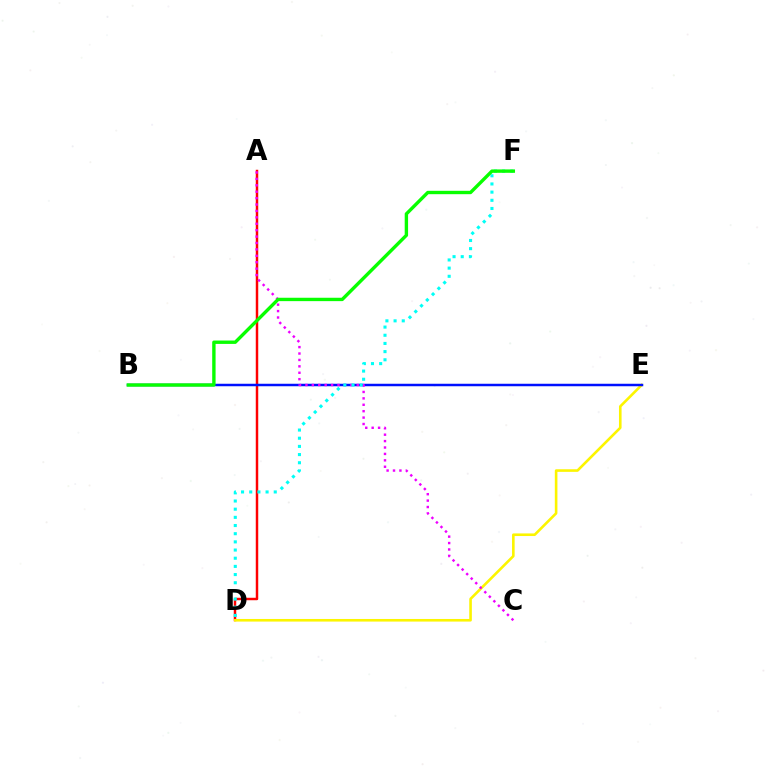{('A', 'D'): [{'color': '#ff0000', 'line_style': 'solid', 'thickness': 1.78}], ('D', 'E'): [{'color': '#fcf500', 'line_style': 'solid', 'thickness': 1.87}], ('B', 'E'): [{'color': '#0010ff', 'line_style': 'solid', 'thickness': 1.79}], ('A', 'C'): [{'color': '#ee00ff', 'line_style': 'dotted', 'thickness': 1.74}], ('D', 'F'): [{'color': '#00fff6', 'line_style': 'dotted', 'thickness': 2.22}], ('B', 'F'): [{'color': '#08ff00', 'line_style': 'solid', 'thickness': 2.43}]}